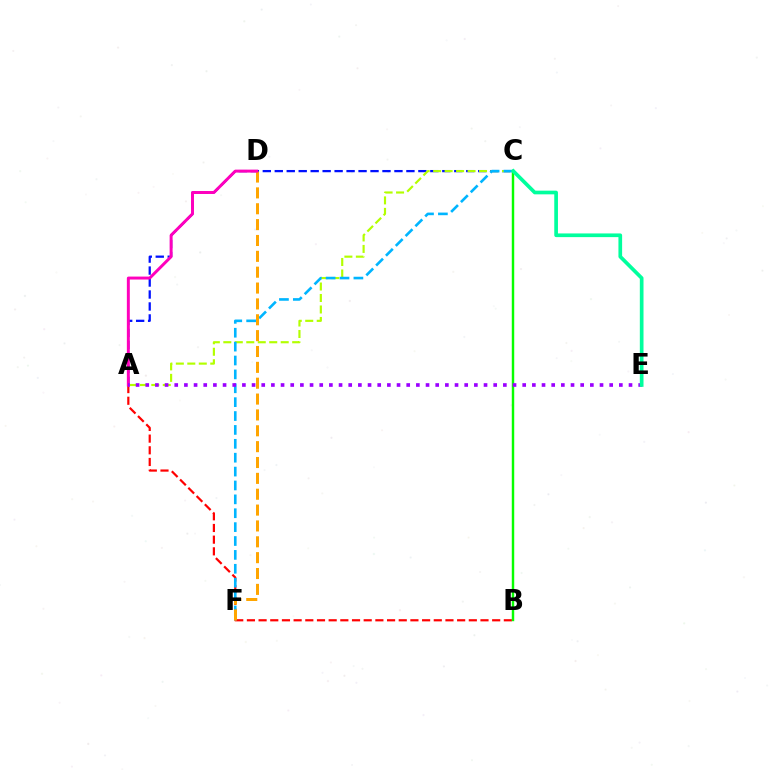{('A', 'B'): [{'color': '#ff0000', 'line_style': 'dashed', 'thickness': 1.59}], ('A', 'C'): [{'color': '#0010ff', 'line_style': 'dashed', 'thickness': 1.63}, {'color': '#b3ff00', 'line_style': 'dashed', 'thickness': 1.56}], ('C', 'F'): [{'color': '#00b5ff', 'line_style': 'dashed', 'thickness': 1.89}], ('D', 'F'): [{'color': '#ffa500', 'line_style': 'dashed', 'thickness': 2.15}], ('A', 'D'): [{'color': '#ff00bd', 'line_style': 'solid', 'thickness': 2.13}], ('B', 'C'): [{'color': '#08ff00', 'line_style': 'solid', 'thickness': 1.76}], ('A', 'E'): [{'color': '#9b00ff', 'line_style': 'dotted', 'thickness': 2.63}], ('C', 'E'): [{'color': '#00ff9d', 'line_style': 'solid', 'thickness': 2.65}]}